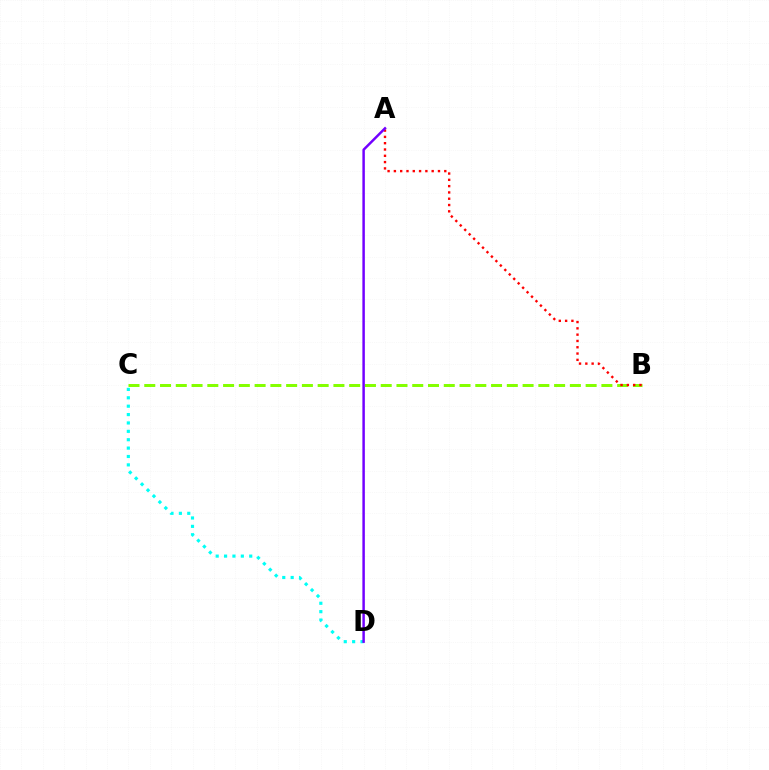{('C', 'D'): [{'color': '#00fff6', 'line_style': 'dotted', 'thickness': 2.28}], ('B', 'C'): [{'color': '#84ff00', 'line_style': 'dashed', 'thickness': 2.14}], ('A', 'B'): [{'color': '#ff0000', 'line_style': 'dotted', 'thickness': 1.71}], ('A', 'D'): [{'color': '#7200ff', 'line_style': 'solid', 'thickness': 1.78}]}